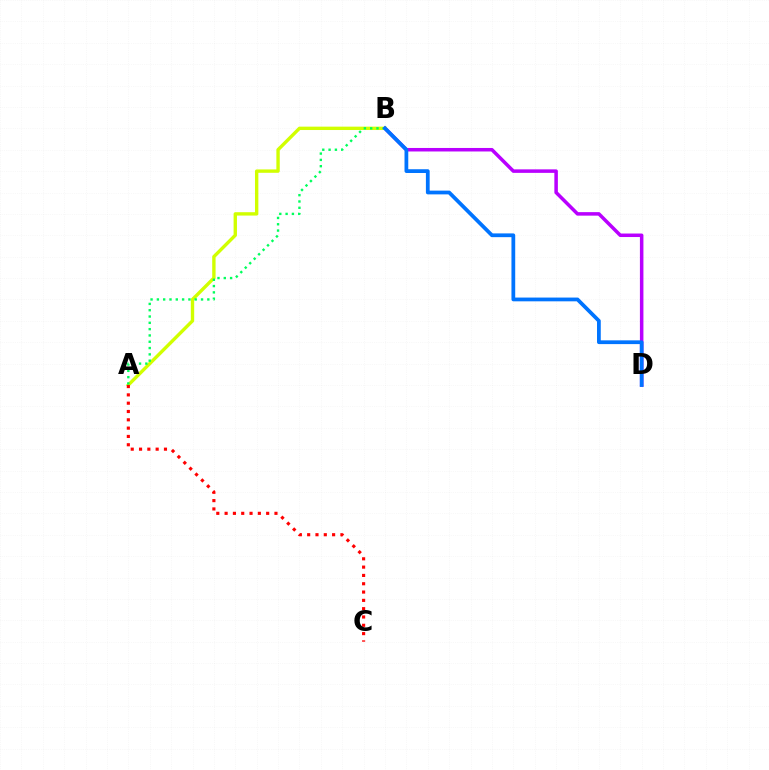{('B', 'D'): [{'color': '#b900ff', 'line_style': 'solid', 'thickness': 2.53}, {'color': '#0074ff', 'line_style': 'solid', 'thickness': 2.71}], ('A', 'B'): [{'color': '#d1ff00', 'line_style': 'solid', 'thickness': 2.43}, {'color': '#00ff5c', 'line_style': 'dotted', 'thickness': 1.71}], ('A', 'C'): [{'color': '#ff0000', 'line_style': 'dotted', 'thickness': 2.26}]}